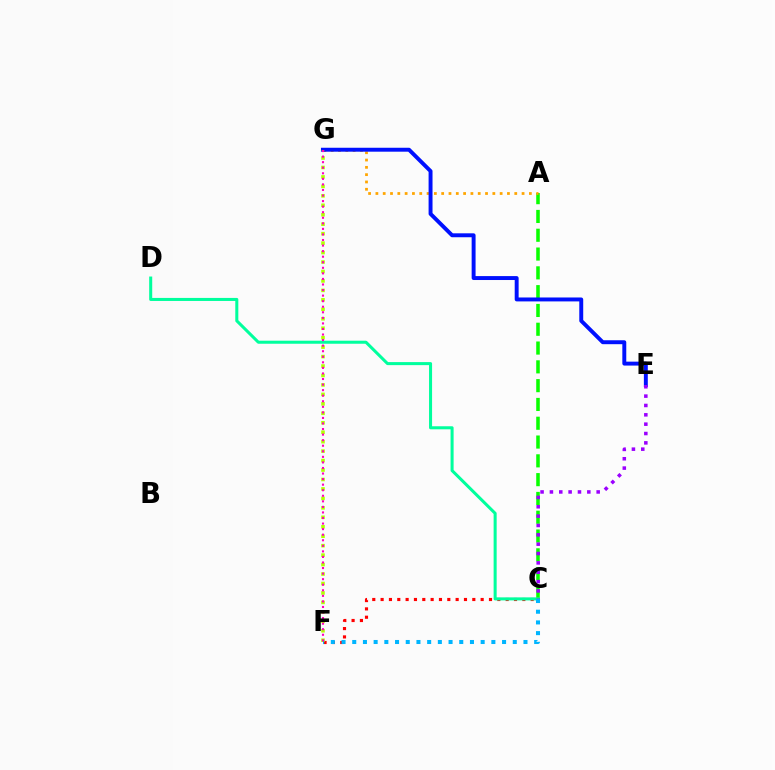{('C', 'F'): [{'color': '#ff0000', 'line_style': 'dotted', 'thickness': 2.27}, {'color': '#00b5ff', 'line_style': 'dotted', 'thickness': 2.91}], ('A', 'C'): [{'color': '#08ff00', 'line_style': 'dashed', 'thickness': 2.55}], ('C', 'D'): [{'color': '#00ff9d', 'line_style': 'solid', 'thickness': 2.19}], ('A', 'G'): [{'color': '#ffa500', 'line_style': 'dotted', 'thickness': 1.99}], ('E', 'G'): [{'color': '#0010ff', 'line_style': 'solid', 'thickness': 2.83}], ('F', 'G'): [{'color': '#b3ff00', 'line_style': 'dotted', 'thickness': 2.57}, {'color': '#ff00bd', 'line_style': 'dotted', 'thickness': 1.51}], ('C', 'E'): [{'color': '#9b00ff', 'line_style': 'dotted', 'thickness': 2.54}]}